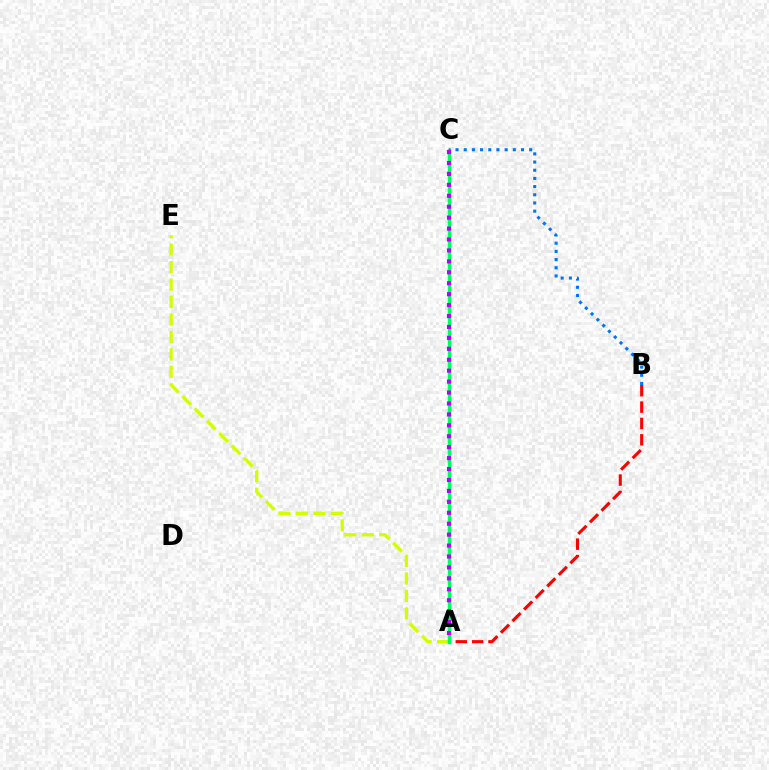{('A', 'E'): [{'color': '#d1ff00', 'line_style': 'dashed', 'thickness': 2.37}], ('A', 'B'): [{'color': '#ff0000', 'line_style': 'dashed', 'thickness': 2.22}], ('A', 'C'): [{'color': '#00ff5c', 'line_style': 'solid', 'thickness': 2.47}, {'color': '#b900ff', 'line_style': 'dotted', 'thickness': 2.97}], ('B', 'C'): [{'color': '#0074ff', 'line_style': 'dotted', 'thickness': 2.22}]}